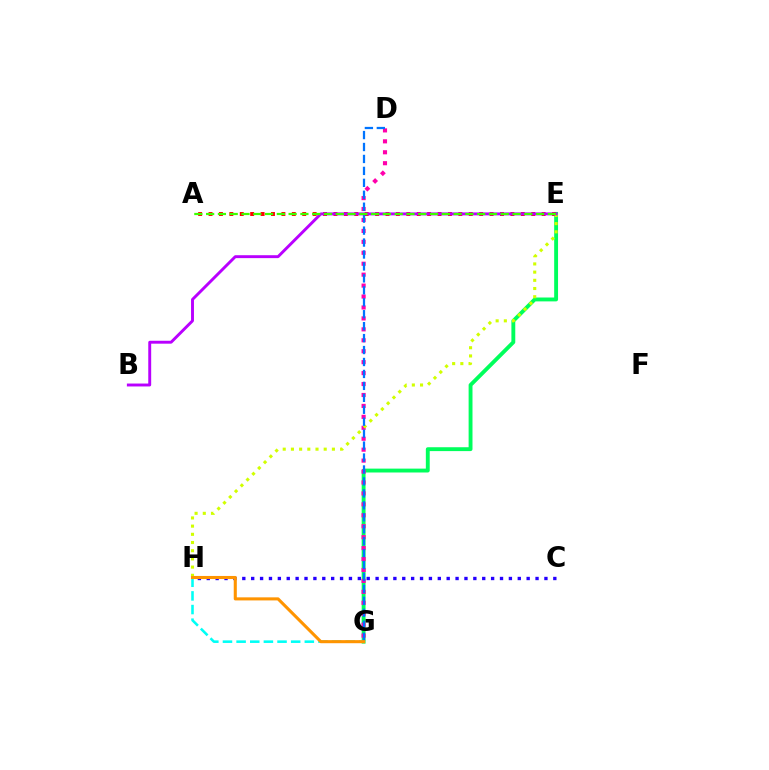{('E', 'G'): [{'color': '#00ff5c', 'line_style': 'solid', 'thickness': 2.79}], ('D', 'G'): [{'color': '#ff00ac', 'line_style': 'dotted', 'thickness': 2.97}, {'color': '#0074ff', 'line_style': 'dashed', 'thickness': 1.62}], ('C', 'H'): [{'color': '#2500ff', 'line_style': 'dotted', 'thickness': 2.41}], ('G', 'H'): [{'color': '#00fff6', 'line_style': 'dashed', 'thickness': 1.85}, {'color': '#ff9400', 'line_style': 'solid', 'thickness': 2.22}], ('A', 'E'): [{'color': '#ff0000', 'line_style': 'dotted', 'thickness': 2.83}, {'color': '#3dff00', 'line_style': 'dashed', 'thickness': 1.6}], ('E', 'H'): [{'color': '#d1ff00', 'line_style': 'dotted', 'thickness': 2.23}], ('B', 'E'): [{'color': '#b900ff', 'line_style': 'solid', 'thickness': 2.1}]}